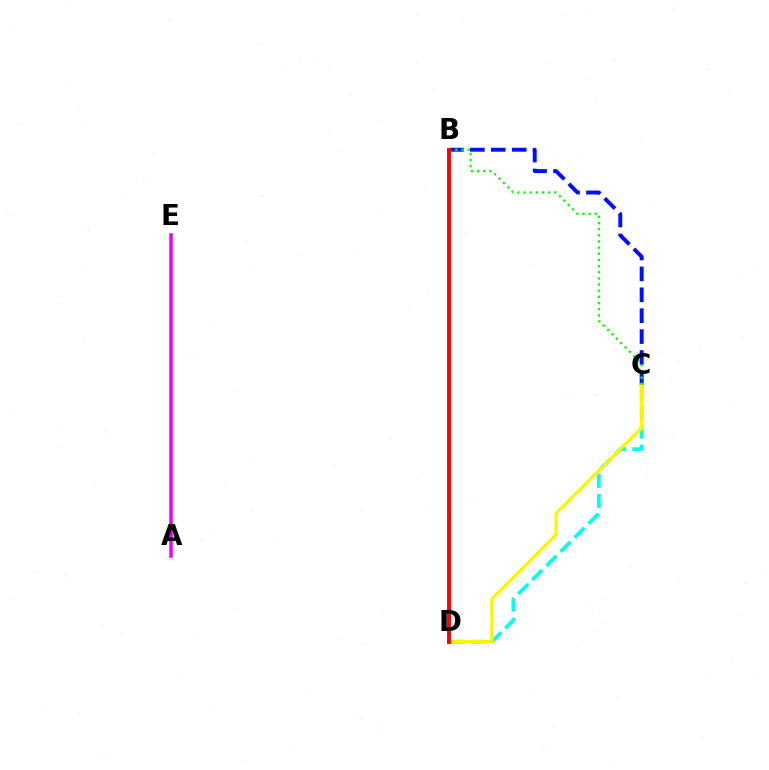{('B', 'C'): [{'color': '#0010ff', 'line_style': 'dashed', 'thickness': 2.84}, {'color': '#08ff00', 'line_style': 'dotted', 'thickness': 1.67}], ('C', 'D'): [{'color': '#00fff6', 'line_style': 'dashed', 'thickness': 2.7}, {'color': '#fcf500', 'line_style': 'solid', 'thickness': 2.37}], ('A', 'E'): [{'color': '#ee00ff', 'line_style': 'solid', 'thickness': 2.53}], ('B', 'D'): [{'color': '#ff0000', 'line_style': 'solid', 'thickness': 2.82}]}